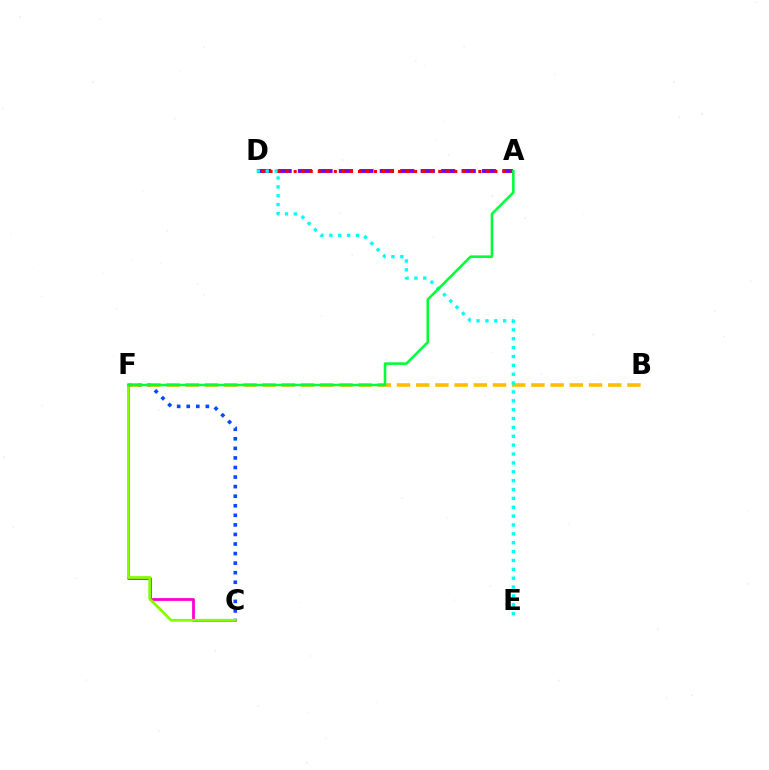{('C', 'F'): [{'color': '#004bff', 'line_style': 'dotted', 'thickness': 2.6}, {'color': '#ff00cf', 'line_style': 'solid', 'thickness': 2.01}, {'color': '#84ff00', 'line_style': 'solid', 'thickness': 2.0}], ('B', 'F'): [{'color': '#ffbd00', 'line_style': 'dashed', 'thickness': 2.61}], ('A', 'D'): [{'color': '#7200ff', 'line_style': 'dashed', 'thickness': 2.78}, {'color': '#ff0000', 'line_style': 'dotted', 'thickness': 2.18}], ('D', 'E'): [{'color': '#00fff6', 'line_style': 'dotted', 'thickness': 2.41}], ('A', 'F'): [{'color': '#00ff39', 'line_style': 'solid', 'thickness': 1.86}]}